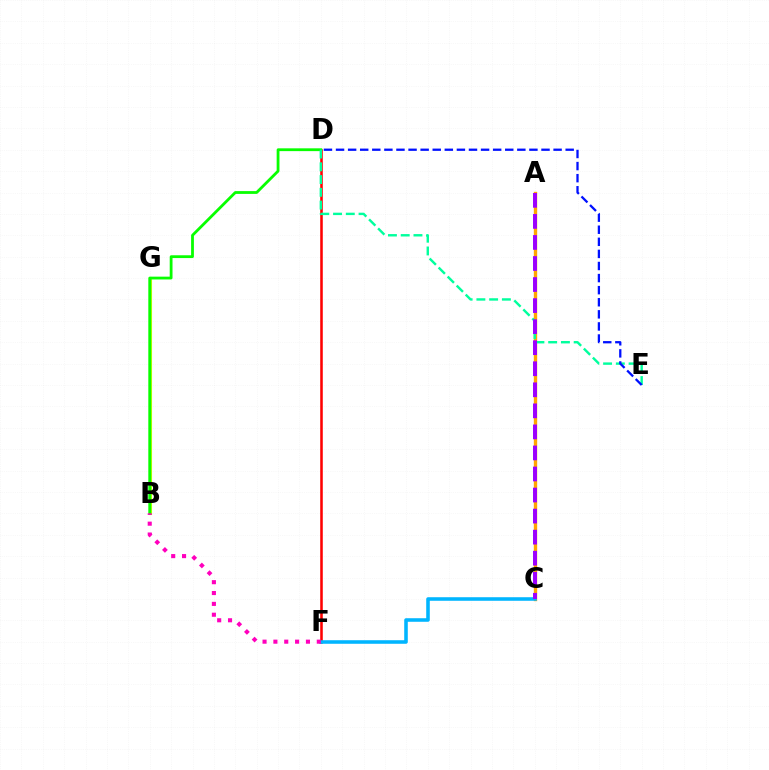{('D', 'F'): [{'color': '#ff0000', 'line_style': 'solid', 'thickness': 1.84}], ('A', 'C'): [{'color': '#ffa500', 'line_style': 'solid', 'thickness': 2.42}, {'color': '#9b00ff', 'line_style': 'dashed', 'thickness': 2.86}], ('B', 'G'): [{'color': '#b3ff00', 'line_style': 'solid', 'thickness': 2.23}], ('B', 'D'): [{'color': '#08ff00', 'line_style': 'solid', 'thickness': 2.02}], ('C', 'F'): [{'color': '#00b5ff', 'line_style': 'solid', 'thickness': 2.56}], ('D', 'E'): [{'color': '#00ff9d', 'line_style': 'dashed', 'thickness': 1.73}, {'color': '#0010ff', 'line_style': 'dashed', 'thickness': 1.64}], ('B', 'F'): [{'color': '#ff00bd', 'line_style': 'dotted', 'thickness': 2.95}]}